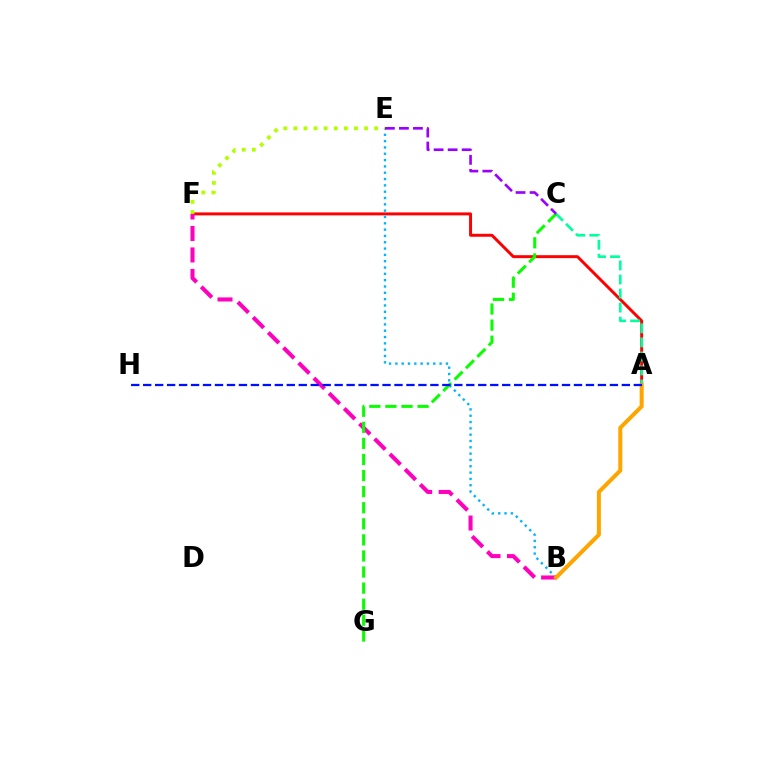{('A', 'F'): [{'color': '#ff0000', 'line_style': 'solid', 'thickness': 2.13}], ('A', 'C'): [{'color': '#00ff9d', 'line_style': 'dashed', 'thickness': 1.91}], ('B', 'E'): [{'color': '#00b5ff', 'line_style': 'dotted', 'thickness': 1.72}], ('B', 'F'): [{'color': '#ff00bd', 'line_style': 'dashed', 'thickness': 2.92}], ('A', 'B'): [{'color': '#ffa500', 'line_style': 'solid', 'thickness': 2.89}], ('C', 'G'): [{'color': '#08ff00', 'line_style': 'dashed', 'thickness': 2.18}], ('C', 'E'): [{'color': '#9b00ff', 'line_style': 'dashed', 'thickness': 1.9}], ('E', 'F'): [{'color': '#b3ff00', 'line_style': 'dotted', 'thickness': 2.74}], ('A', 'H'): [{'color': '#0010ff', 'line_style': 'dashed', 'thickness': 1.63}]}